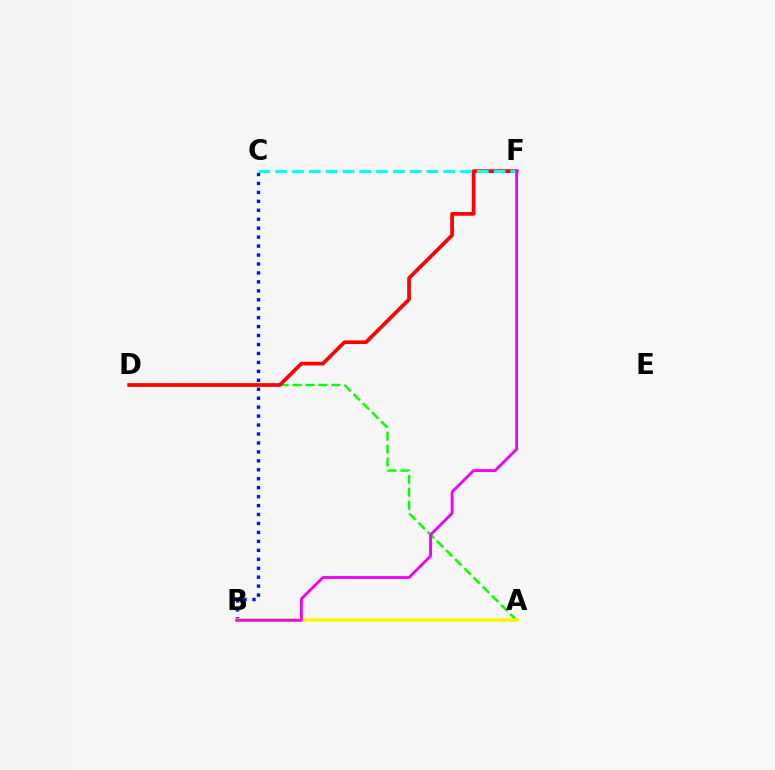{('B', 'C'): [{'color': '#0010ff', 'line_style': 'dotted', 'thickness': 2.43}], ('A', 'D'): [{'color': '#08ff00', 'line_style': 'dashed', 'thickness': 1.76}], ('D', 'F'): [{'color': '#ff0000', 'line_style': 'solid', 'thickness': 2.66}], ('A', 'B'): [{'color': '#fcf500', 'line_style': 'solid', 'thickness': 2.52}], ('C', 'F'): [{'color': '#00fff6', 'line_style': 'dashed', 'thickness': 2.28}], ('B', 'F'): [{'color': '#ee00ff', 'line_style': 'solid', 'thickness': 2.04}]}